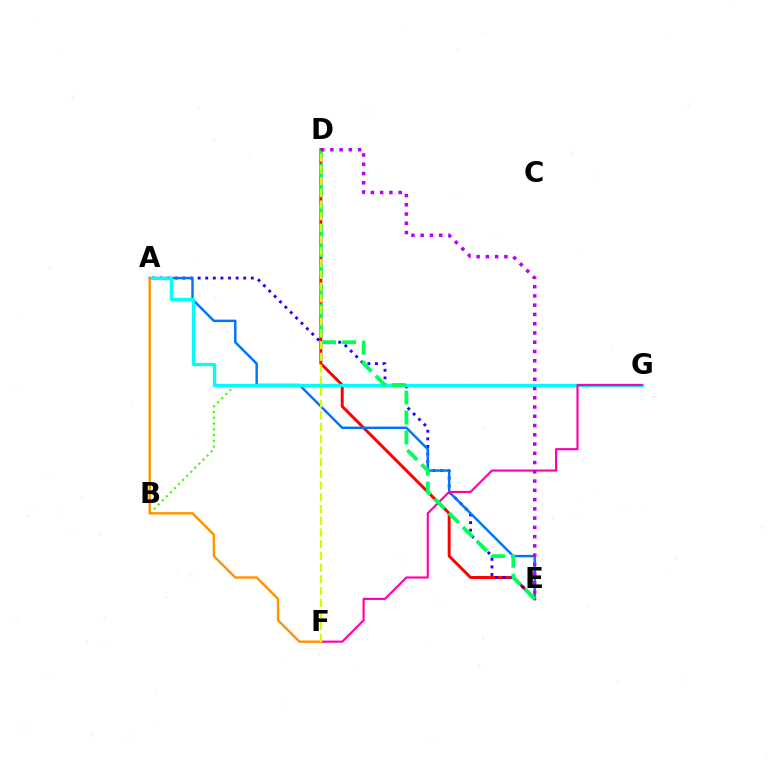{('D', 'E'): [{'color': '#ff0000', 'line_style': 'solid', 'thickness': 2.12}, {'color': '#00ff5c', 'line_style': 'dashed', 'thickness': 2.72}, {'color': '#b900ff', 'line_style': 'dotted', 'thickness': 2.52}], ('A', 'E'): [{'color': '#2500ff', 'line_style': 'dotted', 'thickness': 2.06}, {'color': '#0074ff', 'line_style': 'solid', 'thickness': 1.76}], ('B', 'G'): [{'color': '#3dff00', 'line_style': 'dotted', 'thickness': 1.57}], ('A', 'G'): [{'color': '#00fff6', 'line_style': 'solid', 'thickness': 2.38}], ('F', 'G'): [{'color': '#ff00ac', 'line_style': 'solid', 'thickness': 1.54}], ('A', 'F'): [{'color': '#ff9400', 'line_style': 'solid', 'thickness': 1.74}], ('D', 'F'): [{'color': '#d1ff00', 'line_style': 'dashed', 'thickness': 1.59}]}